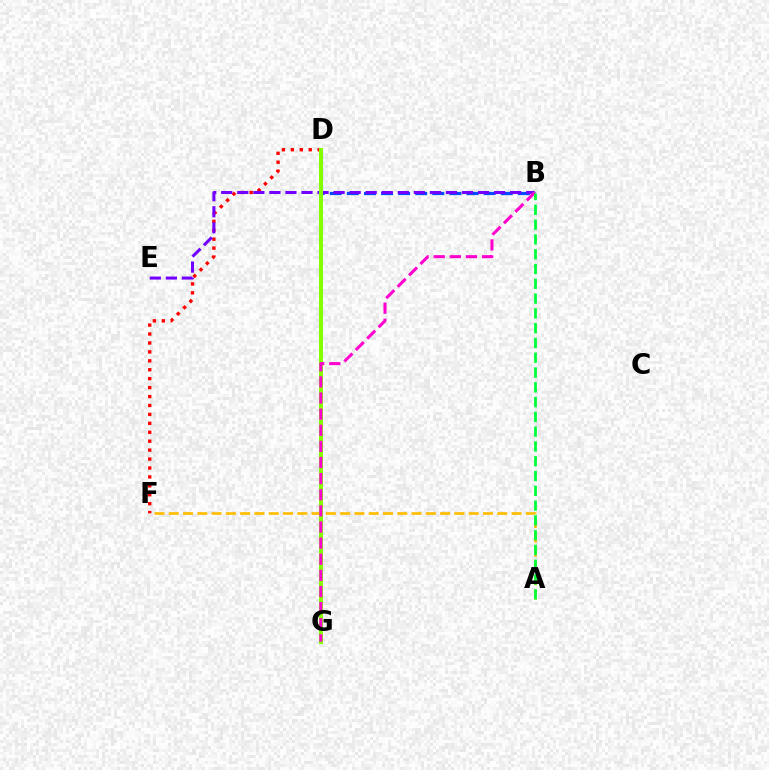{('A', 'F'): [{'color': '#ffbd00', 'line_style': 'dashed', 'thickness': 1.94}], ('B', 'D'): [{'color': '#004bff', 'line_style': 'dashed', 'thickness': 2.32}], ('D', 'F'): [{'color': '#ff0000', 'line_style': 'dotted', 'thickness': 2.43}], ('D', 'G'): [{'color': '#00fff6', 'line_style': 'dotted', 'thickness': 2.12}, {'color': '#84ff00', 'line_style': 'solid', 'thickness': 2.87}], ('B', 'E'): [{'color': '#7200ff', 'line_style': 'dashed', 'thickness': 2.18}], ('B', 'G'): [{'color': '#ff00cf', 'line_style': 'dashed', 'thickness': 2.19}], ('A', 'B'): [{'color': '#00ff39', 'line_style': 'dashed', 'thickness': 2.01}]}